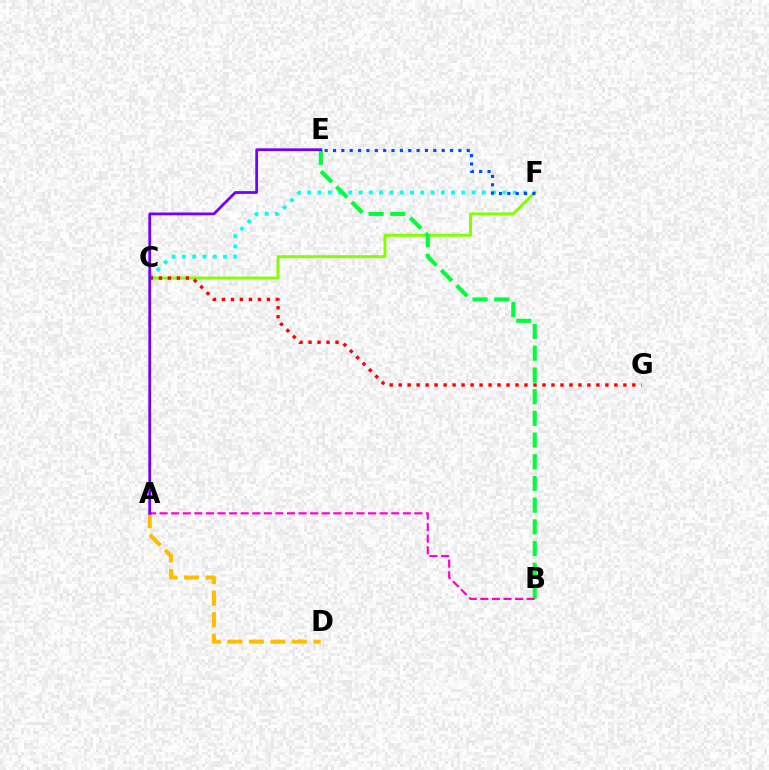{('C', 'F'): [{'color': '#84ff00', 'line_style': 'solid', 'thickness': 2.13}, {'color': '#00fff6', 'line_style': 'dotted', 'thickness': 2.79}], ('E', 'F'): [{'color': '#004bff', 'line_style': 'dotted', 'thickness': 2.27}], ('B', 'E'): [{'color': '#00ff39', 'line_style': 'dashed', 'thickness': 2.95}], ('A', 'D'): [{'color': '#ffbd00', 'line_style': 'dashed', 'thickness': 2.92}], ('A', 'B'): [{'color': '#ff00cf', 'line_style': 'dashed', 'thickness': 1.57}], ('C', 'G'): [{'color': '#ff0000', 'line_style': 'dotted', 'thickness': 2.44}], ('A', 'E'): [{'color': '#7200ff', 'line_style': 'solid', 'thickness': 1.99}]}